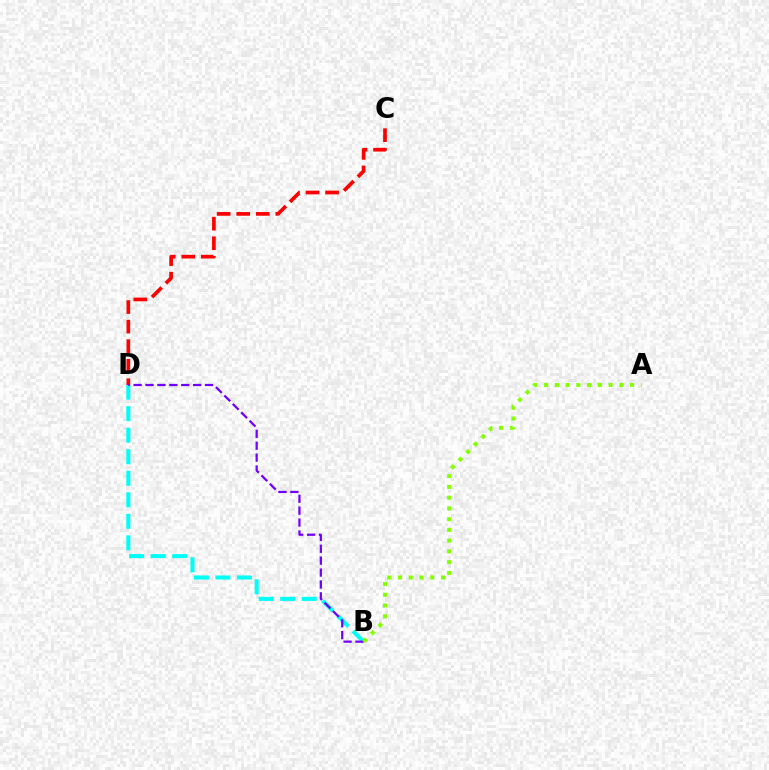{('C', 'D'): [{'color': '#ff0000', 'line_style': 'dashed', 'thickness': 2.66}], ('B', 'D'): [{'color': '#00fff6', 'line_style': 'dashed', 'thickness': 2.93}, {'color': '#7200ff', 'line_style': 'dashed', 'thickness': 1.62}], ('A', 'B'): [{'color': '#84ff00', 'line_style': 'dotted', 'thickness': 2.92}]}